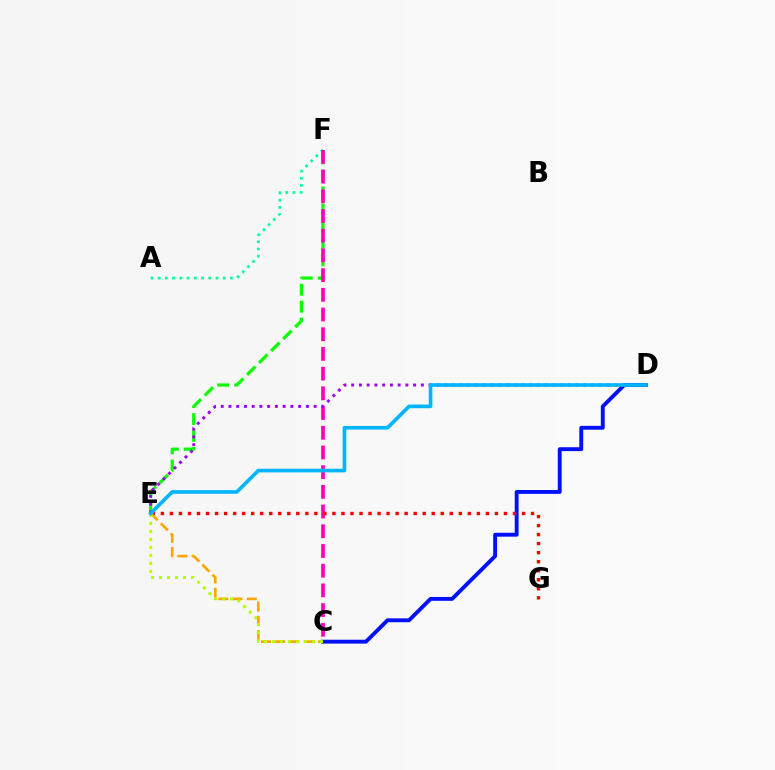{('C', 'D'): [{'color': '#0010ff', 'line_style': 'solid', 'thickness': 2.79}], ('E', 'F'): [{'color': '#08ff00', 'line_style': 'dashed', 'thickness': 2.31}], ('A', 'F'): [{'color': '#00ff9d', 'line_style': 'dotted', 'thickness': 1.96}], ('C', 'F'): [{'color': '#ff00bd', 'line_style': 'dashed', 'thickness': 2.68}], ('D', 'E'): [{'color': '#9b00ff', 'line_style': 'dotted', 'thickness': 2.1}, {'color': '#00b5ff', 'line_style': 'solid', 'thickness': 2.63}], ('E', 'G'): [{'color': '#ff0000', 'line_style': 'dotted', 'thickness': 2.45}], ('C', 'E'): [{'color': '#ffa500', 'line_style': 'dashed', 'thickness': 1.93}, {'color': '#b3ff00', 'line_style': 'dotted', 'thickness': 2.17}]}